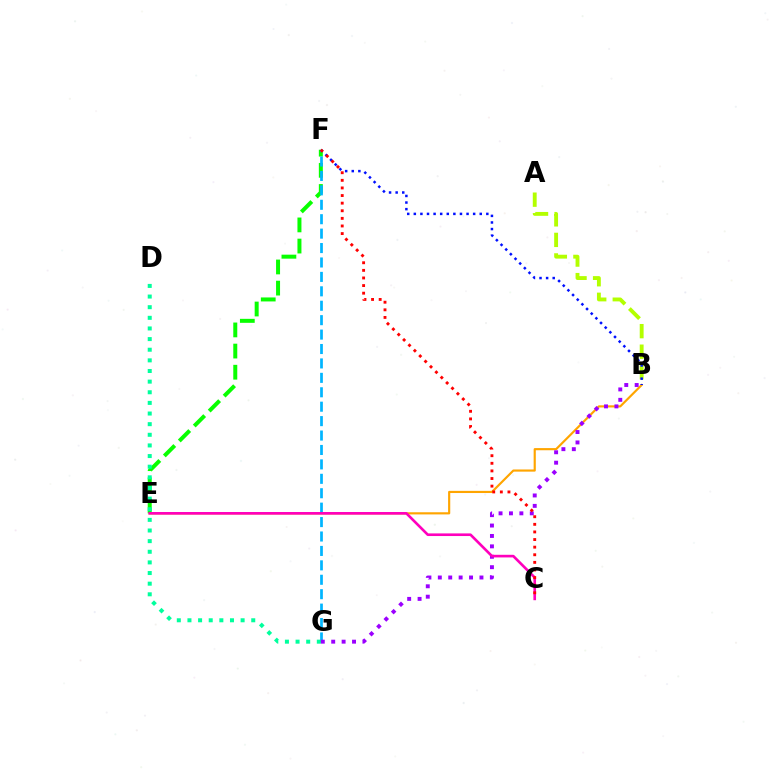{('B', 'E'): [{'color': '#ffa500', 'line_style': 'solid', 'thickness': 1.56}], ('E', 'F'): [{'color': '#08ff00', 'line_style': 'dashed', 'thickness': 2.87}], ('A', 'B'): [{'color': '#b3ff00', 'line_style': 'dashed', 'thickness': 2.79}], ('F', 'G'): [{'color': '#00b5ff', 'line_style': 'dashed', 'thickness': 1.96}], ('D', 'G'): [{'color': '#00ff9d', 'line_style': 'dotted', 'thickness': 2.89}], ('B', 'F'): [{'color': '#0010ff', 'line_style': 'dotted', 'thickness': 1.79}], ('B', 'G'): [{'color': '#9b00ff', 'line_style': 'dotted', 'thickness': 2.83}], ('C', 'E'): [{'color': '#ff00bd', 'line_style': 'solid', 'thickness': 1.9}], ('C', 'F'): [{'color': '#ff0000', 'line_style': 'dotted', 'thickness': 2.07}]}